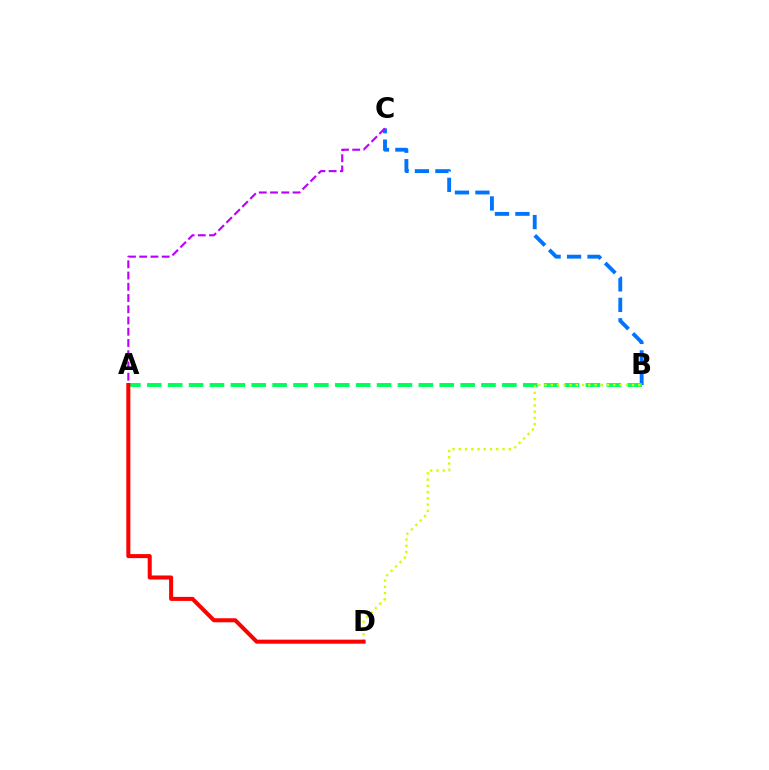{('B', 'C'): [{'color': '#0074ff', 'line_style': 'dashed', 'thickness': 2.78}], ('A', 'B'): [{'color': '#00ff5c', 'line_style': 'dashed', 'thickness': 2.84}], ('B', 'D'): [{'color': '#d1ff00', 'line_style': 'dotted', 'thickness': 1.7}], ('A', 'C'): [{'color': '#b900ff', 'line_style': 'dashed', 'thickness': 1.53}], ('A', 'D'): [{'color': '#ff0000', 'line_style': 'solid', 'thickness': 2.9}]}